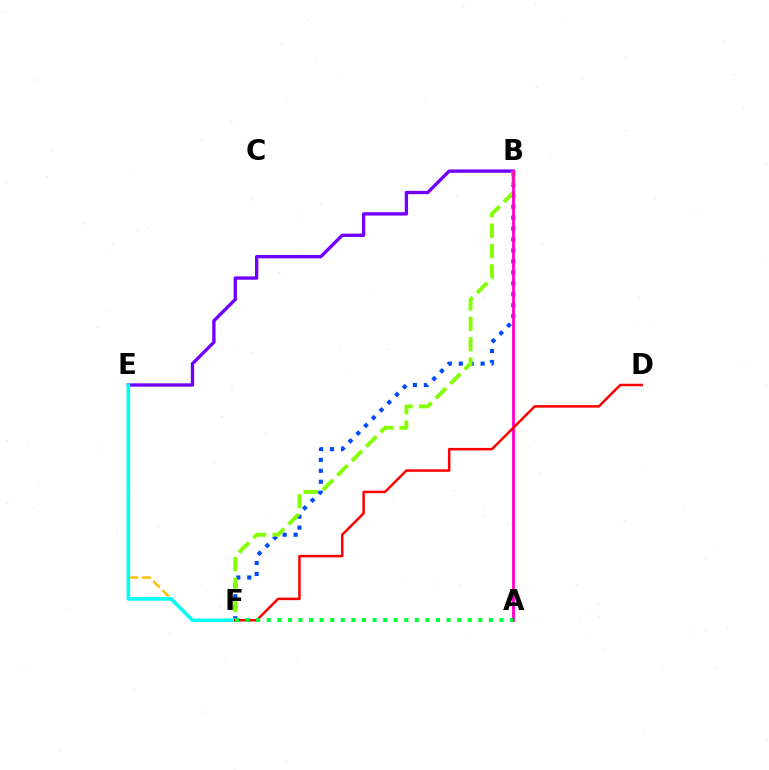{('B', 'F'): [{'color': '#004bff', 'line_style': 'dotted', 'thickness': 2.97}, {'color': '#84ff00', 'line_style': 'dashed', 'thickness': 2.77}], ('B', 'E'): [{'color': '#7200ff', 'line_style': 'solid', 'thickness': 2.41}], ('E', 'F'): [{'color': '#ffbd00', 'line_style': 'dashed', 'thickness': 1.73}, {'color': '#00fff6', 'line_style': 'solid', 'thickness': 2.57}], ('A', 'B'): [{'color': '#ff00cf', 'line_style': 'solid', 'thickness': 2.03}], ('D', 'F'): [{'color': '#ff0000', 'line_style': 'solid', 'thickness': 1.81}], ('A', 'F'): [{'color': '#00ff39', 'line_style': 'dotted', 'thickness': 2.87}]}